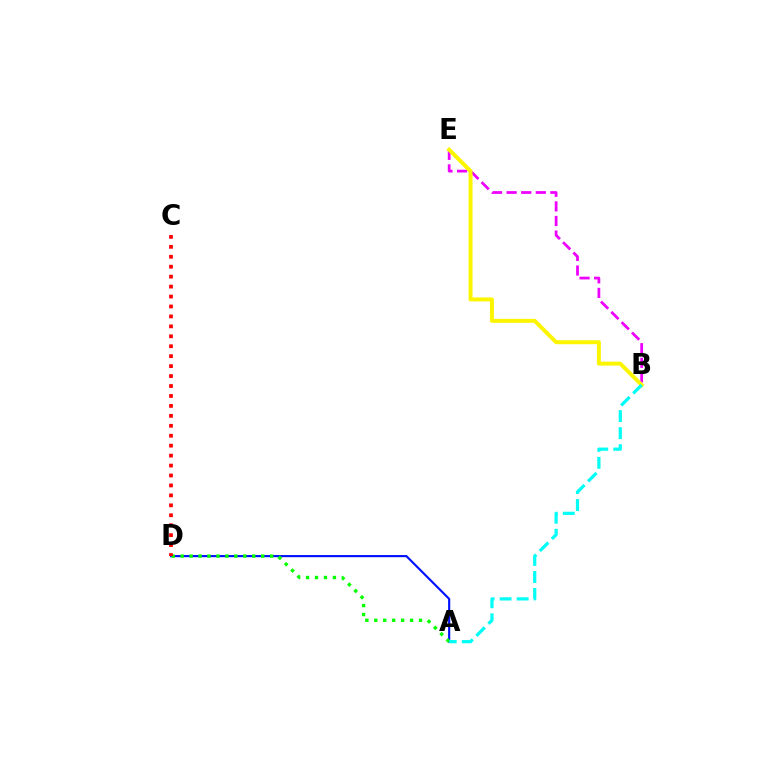{('A', 'D'): [{'color': '#0010ff', 'line_style': 'solid', 'thickness': 1.54}, {'color': '#08ff00', 'line_style': 'dotted', 'thickness': 2.43}], ('B', 'E'): [{'color': '#ee00ff', 'line_style': 'dashed', 'thickness': 1.98}, {'color': '#fcf500', 'line_style': 'solid', 'thickness': 2.86}], ('A', 'B'): [{'color': '#00fff6', 'line_style': 'dashed', 'thickness': 2.31}], ('C', 'D'): [{'color': '#ff0000', 'line_style': 'dotted', 'thickness': 2.7}]}